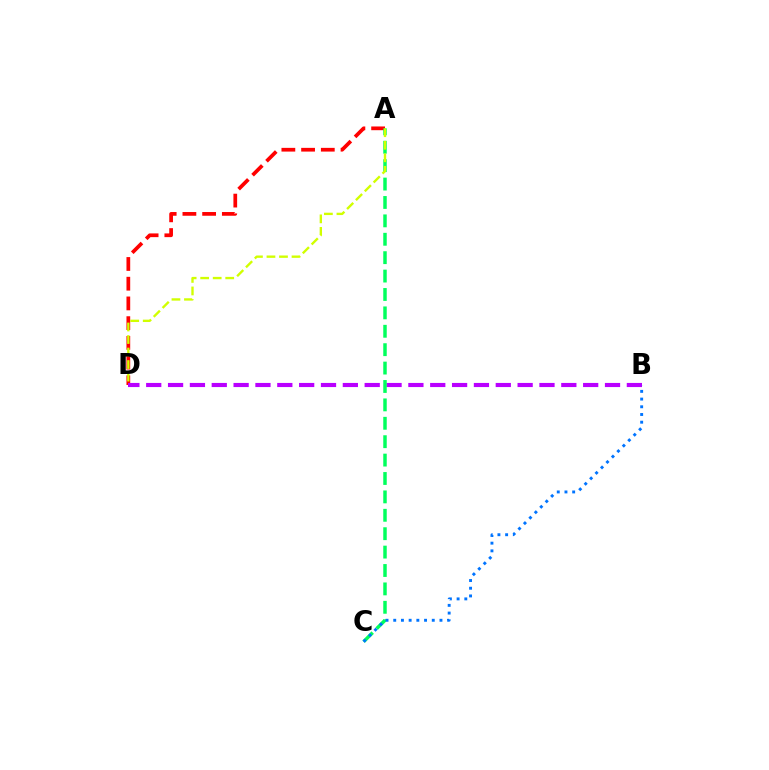{('A', 'D'): [{'color': '#ff0000', 'line_style': 'dashed', 'thickness': 2.68}, {'color': '#d1ff00', 'line_style': 'dashed', 'thickness': 1.7}], ('B', 'D'): [{'color': '#b900ff', 'line_style': 'dashed', 'thickness': 2.97}], ('A', 'C'): [{'color': '#00ff5c', 'line_style': 'dashed', 'thickness': 2.5}], ('B', 'C'): [{'color': '#0074ff', 'line_style': 'dotted', 'thickness': 2.09}]}